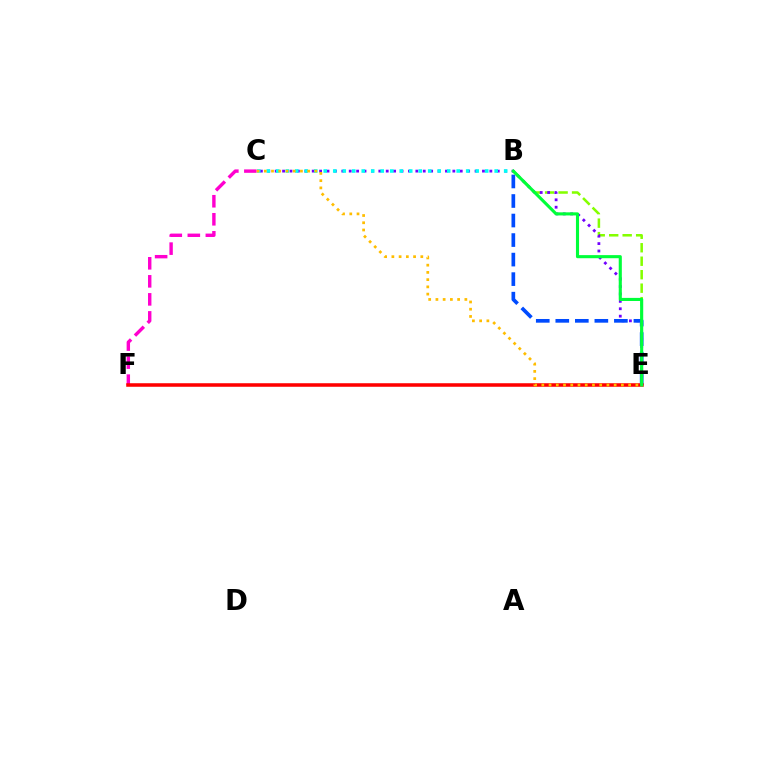{('C', 'F'): [{'color': '#ff00cf', 'line_style': 'dashed', 'thickness': 2.45}], ('B', 'E'): [{'color': '#84ff00', 'line_style': 'dashed', 'thickness': 1.83}, {'color': '#004bff', 'line_style': 'dashed', 'thickness': 2.65}, {'color': '#00ff39', 'line_style': 'solid', 'thickness': 2.23}], ('C', 'E'): [{'color': '#7200ff', 'line_style': 'dotted', 'thickness': 2.01}, {'color': '#ffbd00', 'line_style': 'dotted', 'thickness': 1.97}], ('B', 'C'): [{'color': '#00fff6', 'line_style': 'dotted', 'thickness': 2.58}], ('E', 'F'): [{'color': '#ff0000', 'line_style': 'solid', 'thickness': 2.55}]}